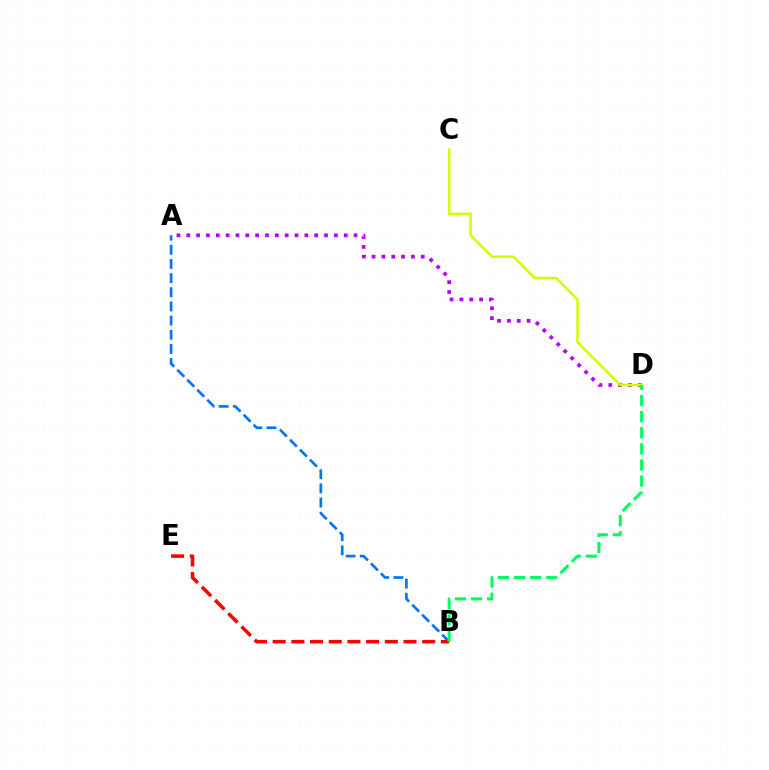{('A', 'B'): [{'color': '#0074ff', 'line_style': 'dashed', 'thickness': 1.92}], ('B', 'E'): [{'color': '#ff0000', 'line_style': 'dashed', 'thickness': 2.54}], ('A', 'D'): [{'color': '#b900ff', 'line_style': 'dotted', 'thickness': 2.67}], ('C', 'D'): [{'color': '#d1ff00', 'line_style': 'solid', 'thickness': 1.83}], ('B', 'D'): [{'color': '#00ff5c', 'line_style': 'dashed', 'thickness': 2.19}]}